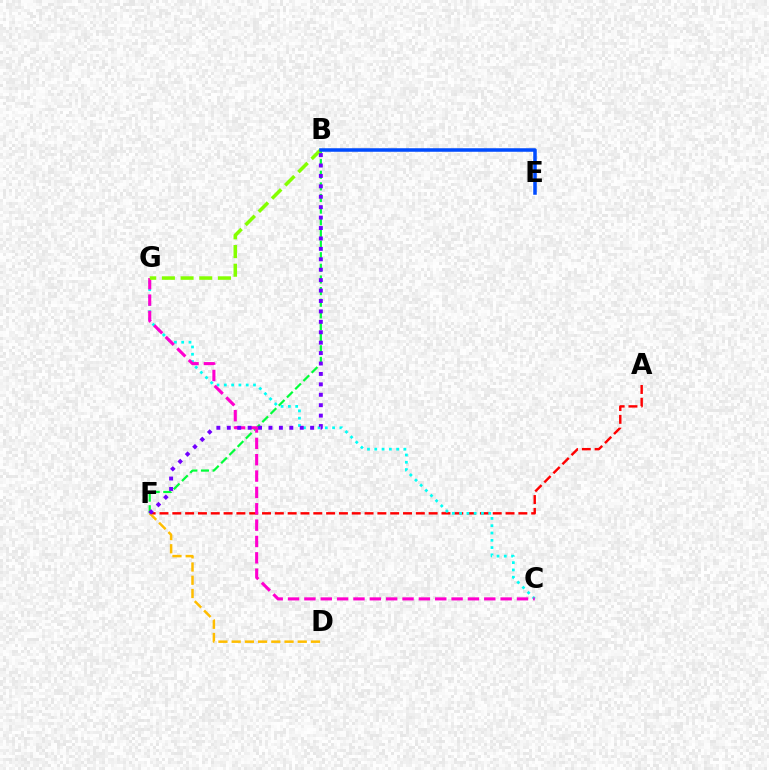{('A', 'F'): [{'color': '#ff0000', 'line_style': 'dashed', 'thickness': 1.74}], ('B', 'F'): [{'color': '#00ff39', 'line_style': 'dashed', 'thickness': 1.58}, {'color': '#7200ff', 'line_style': 'dotted', 'thickness': 2.83}], ('C', 'G'): [{'color': '#00fff6', 'line_style': 'dotted', 'thickness': 1.98}, {'color': '#ff00cf', 'line_style': 'dashed', 'thickness': 2.22}], ('B', 'G'): [{'color': '#84ff00', 'line_style': 'dashed', 'thickness': 2.54}], ('D', 'F'): [{'color': '#ffbd00', 'line_style': 'dashed', 'thickness': 1.8}], ('B', 'E'): [{'color': '#004bff', 'line_style': 'solid', 'thickness': 2.54}]}